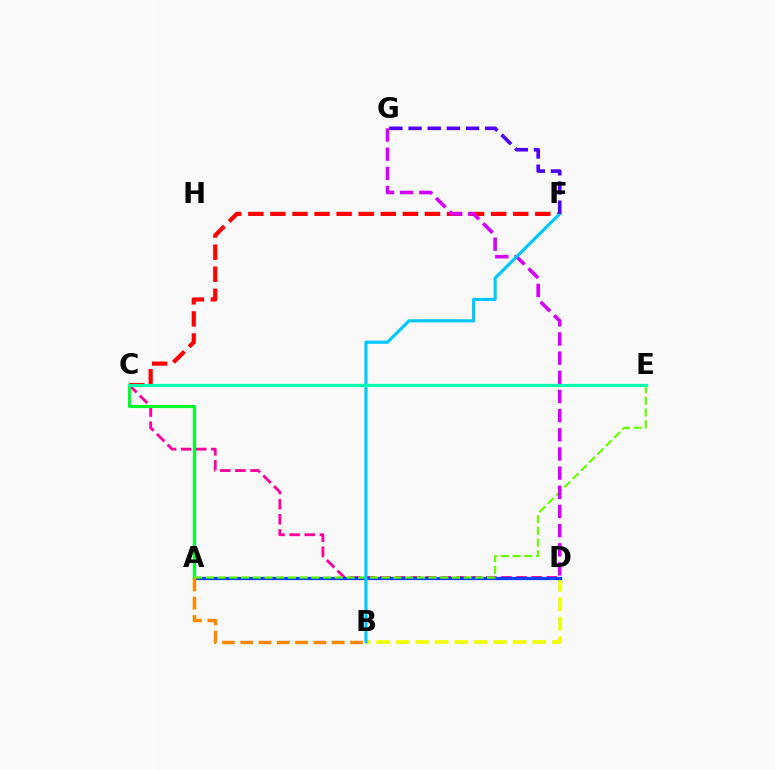{('C', 'D'): [{'color': '#ff00a0', 'line_style': 'dashed', 'thickness': 2.05}], ('B', 'D'): [{'color': '#eeff00', 'line_style': 'dashed', 'thickness': 2.65}], ('C', 'F'): [{'color': '#ff0000', 'line_style': 'dashed', 'thickness': 3.0}], ('A', 'D'): [{'color': '#003fff', 'line_style': 'solid', 'thickness': 2.33}], ('A', 'C'): [{'color': '#00ff27', 'line_style': 'solid', 'thickness': 2.26}], ('A', 'E'): [{'color': '#66ff00', 'line_style': 'dashed', 'thickness': 1.59}], ('D', 'G'): [{'color': '#d600ff', 'line_style': 'dashed', 'thickness': 2.6}], ('A', 'B'): [{'color': '#ff8800', 'line_style': 'dashed', 'thickness': 2.49}], ('B', 'F'): [{'color': '#00c7ff', 'line_style': 'solid', 'thickness': 2.28}], ('C', 'E'): [{'color': '#00ffaf', 'line_style': 'solid', 'thickness': 2.3}], ('F', 'G'): [{'color': '#4f00ff', 'line_style': 'dashed', 'thickness': 2.61}]}